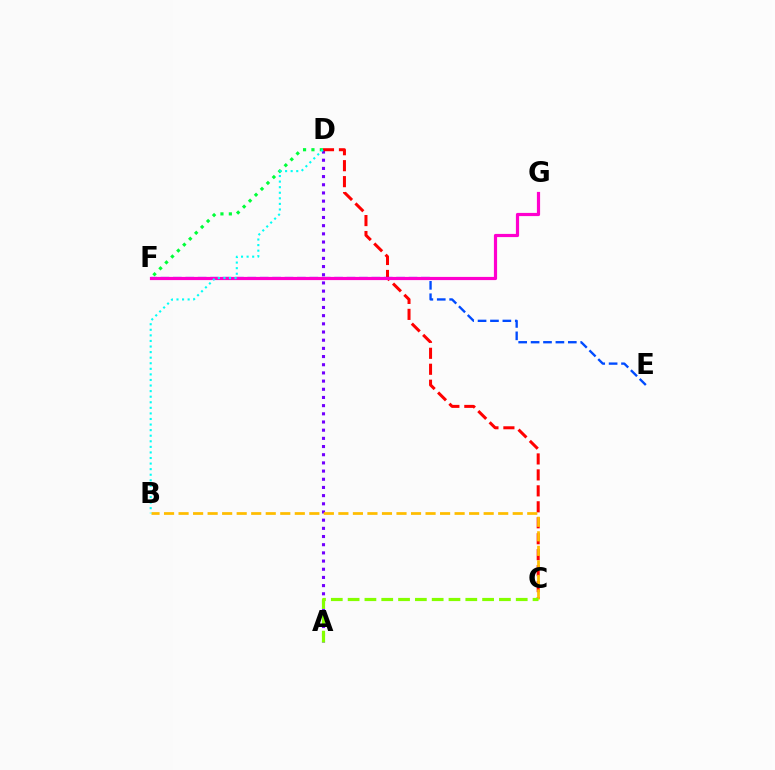{('A', 'D'): [{'color': '#7200ff', 'line_style': 'dotted', 'thickness': 2.22}], ('C', 'D'): [{'color': '#ff0000', 'line_style': 'dashed', 'thickness': 2.17}], ('E', 'F'): [{'color': '#004bff', 'line_style': 'dashed', 'thickness': 1.69}], ('B', 'C'): [{'color': '#ffbd00', 'line_style': 'dashed', 'thickness': 1.97}], ('A', 'C'): [{'color': '#84ff00', 'line_style': 'dashed', 'thickness': 2.28}], ('F', 'G'): [{'color': '#ff00cf', 'line_style': 'solid', 'thickness': 2.29}], ('D', 'F'): [{'color': '#00ff39', 'line_style': 'dotted', 'thickness': 2.28}], ('B', 'D'): [{'color': '#00fff6', 'line_style': 'dotted', 'thickness': 1.51}]}